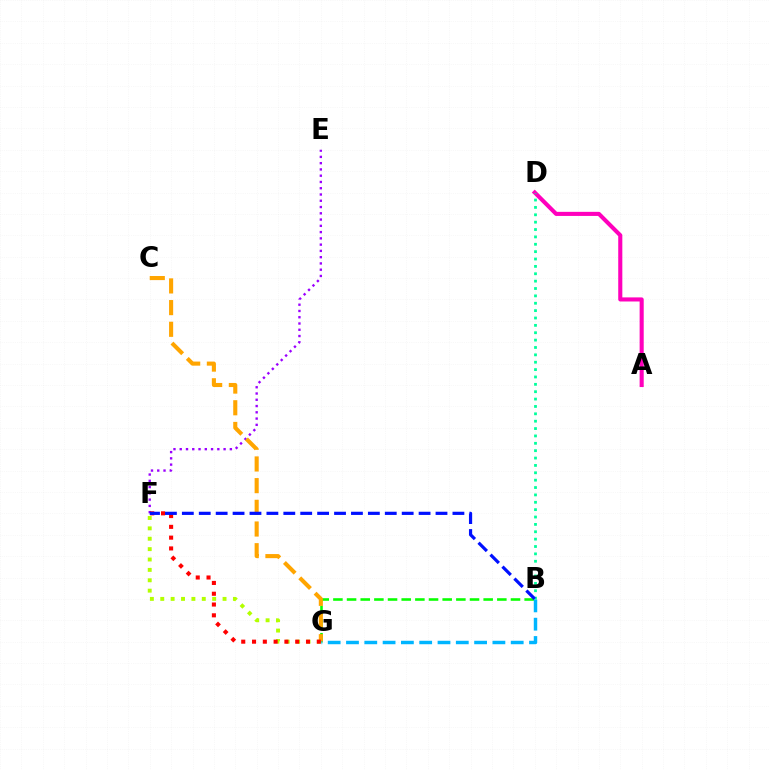{('E', 'F'): [{'color': '#9b00ff', 'line_style': 'dotted', 'thickness': 1.7}], ('F', 'G'): [{'color': '#b3ff00', 'line_style': 'dotted', 'thickness': 2.82}, {'color': '#ff0000', 'line_style': 'dotted', 'thickness': 2.93}], ('B', 'G'): [{'color': '#08ff00', 'line_style': 'dashed', 'thickness': 1.86}, {'color': '#00b5ff', 'line_style': 'dashed', 'thickness': 2.49}], ('A', 'D'): [{'color': '#ff00bd', 'line_style': 'solid', 'thickness': 2.95}], ('B', 'D'): [{'color': '#00ff9d', 'line_style': 'dotted', 'thickness': 2.0}], ('C', 'G'): [{'color': '#ffa500', 'line_style': 'dashed', 'thickness': 2.95}], ('B', 'F'): [{'color': '#0010ff', 'line_style': 'dashed', 'thickness': 2.3}]}